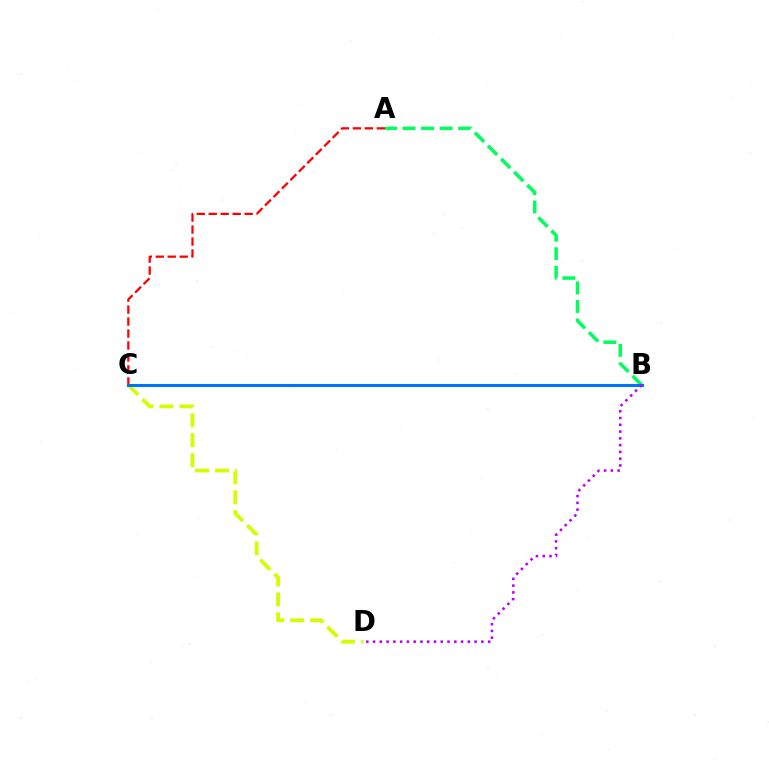{('A', 'B'): [{'color': '#00ff5c', 'line_style': 'dashed', 'thickness': 2.52}], ('C', 'D'): [{'color': '#d1ff00', 'line_style': 'dashed', 'thickness': 2.71}], ('A', 'C'): [{'color': '#ff0000', 'line_style': 'dashed', 'thickness': 1.63}], ('B', 'C'): [{'color': '#0074ff', 'line_style': 'solid', 'thickness': 2.18}], ('B', 'D'): [{'color': '#b900ff', 'line_style': 'dotted', 'thickness': 1.84}]}